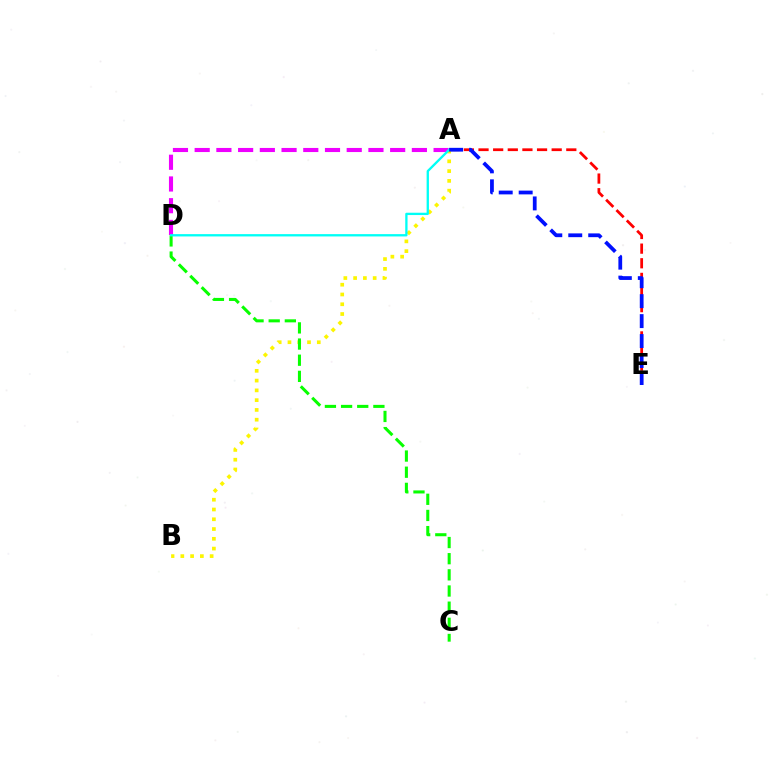{('A', 'E'): [{'color': '#ff0000', 'line_style': 'dashed', 'thickness': 1.99}, {'color': '#0010ff', 'line_style': 'dashed', 'thickness': 2.71}], ('A', 'B'): [{'color': '#fcf500', 'line_style': 'dotted', 'thickness': 2.66}], ('A', 'D'): [{'color': '#ee00ff', 'line_style': 'dashed', 'thickness': 2.95}, {'color': '#00fff6', 'line_style': 'solid', 'thickness': 1.67}], ('C', 'D'): [{'color': '#08ff00', 'line_style': 'dashed', 'thickness': 2.19}]}